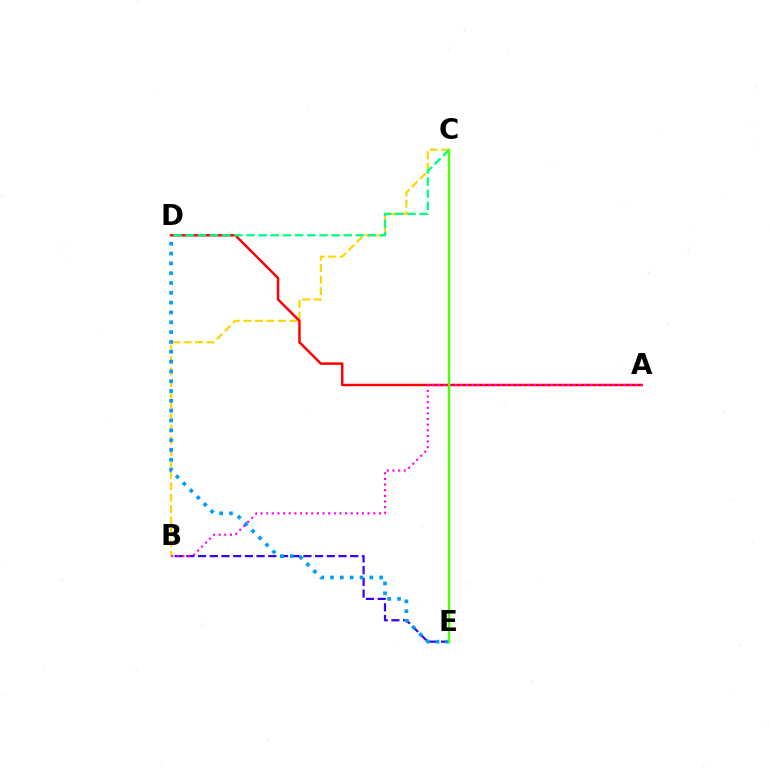{('B', 'C'): [{'color': '#ffd500', 'line_style': 'dashed', 'thickness': 1.56}], ('B', 'E'): [{'color': '#3700ff', 'line_style': 'dashed', 'thickness': 1.59}], ('D', 'E'): [{'color': '#009eff', 'line_style': 'dotted', 'thickness': 2.67}], ('A', 'D'): [{'color': '#ff0000', 'line_style': 'solid', 'thickness': 1.78}], ('C', 'D'): [{'color': '#00ff86', 'line_style': 'dashed', 'thickness': 1.65}], ('A', 'B'): [{'color': '#ff00ed', 'line_style': 'dotted', 'thickness': 1.53}], ('C', 'E'): [{'color': '#4fff00', 'line_style': 'solid', 'thickness': 1.72}]}